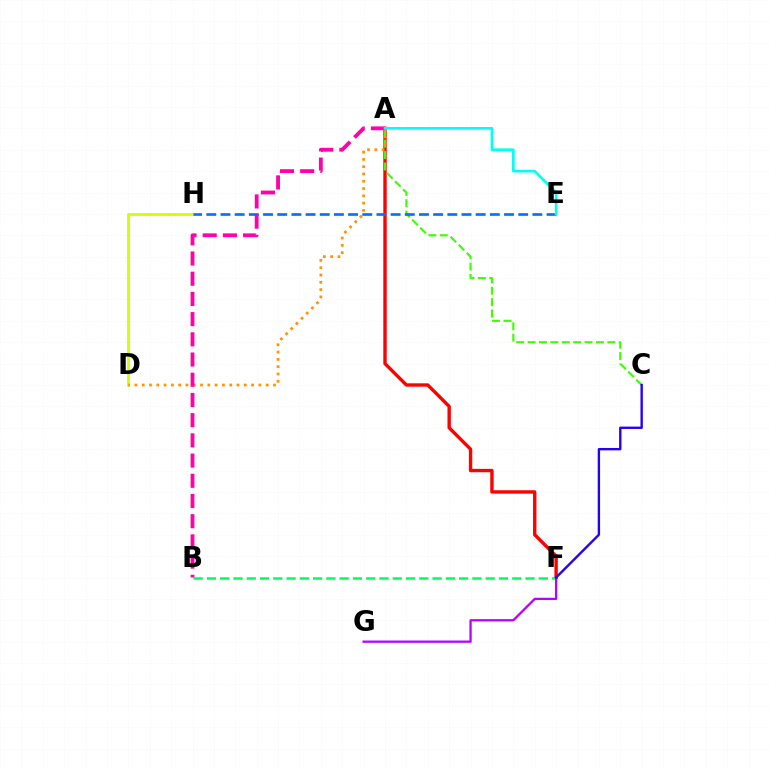{('D', 'H'): [{'color': '#d1ff00', 'line_style': 'solid', 'thickness': 2.05}], ('A', 'F'): [{'color': '#ff0000', 'line_style': 'solid', 'thickness': 2.43}], ('B', 'F'): [{'color': '#00ff5c', 'line_style': 'dashed', 'thickness': 1.8}], ('A', 'C'): [{'color': '#3dff00', 'line_style': 'dashed', 'thickness': 1.55}], ('A', 'D'): [{'color': '#ff9400', 'line_style': 'dotted', 'thickness': 1.98}], ('F', 'G'): [{'color': '#b900ff', 'line_style': 'solid', 'thickness': 1.64}], ('E', 'H'): [{'color': '#0074ff', 'line_style': 'dashed', 'thickness': 1.93}], ('C', 'F'): [{'color': '#2500ff', 'line_style': 'solid', 'thickness': 1.71}], ('A', 'B'): [{'color': '#ff00ac', 'line_style': 'dashed', 'thickness': 2.75}], ('A', 'E'): [{'color': '#00fff6', 'line_style': 'solid', 'thickness': 1.92}]}